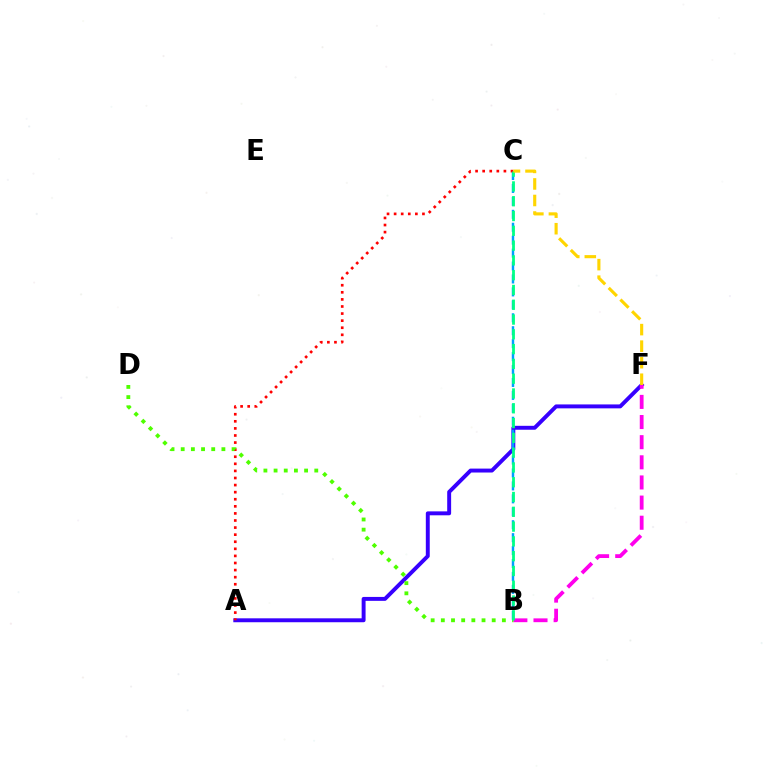{('A', 'F'): [{'color': '#3700ff', 'line_style': 'solid', 'thickness': 2.83}], ('B', 'C'): [{'color': '#009eff', 'line_style': 'dashed', 'thickness': 1.76}, {'color': '#00ff86', 'line_style': 'dashed', 'thickness': 2.01}], ('B', 'F'): [{'color': '#ff00ed', 'line_style': 'dashed', 'thickness': 2.74}], ('A', 'C'): [{'color': '#ff0000', 'line_style': 'dotted', 'thickness': 1.92}], ('B', 'D'): [{'color': '#4fff00', 'line_style': 'dotted', 'thickness': 2.76}], ('C', 'F'): [{'color': '#ffd500', 'line_style': 'dashed', 'thickness': 2.25}]}